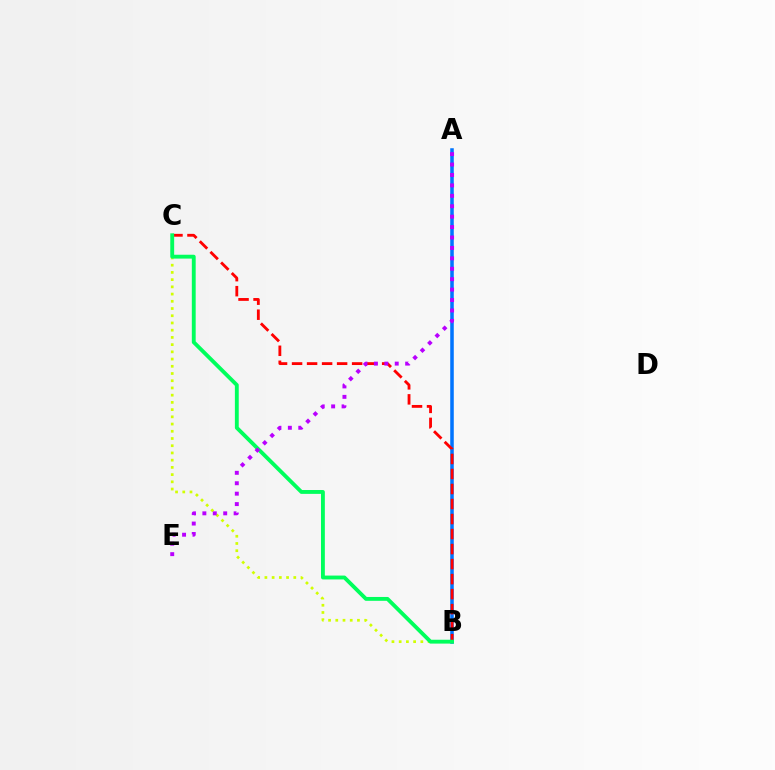{('B', 'C'): [{'color': '#d1ff00', 'line_style': 'dotted', 'thickness': 1.96}, {'color': '#ff0000', 'line_style': 'dashed', 'thickness': 2.04}, {'color': '#00ff5c', 'line_style': 'solid', 'thickness': 2.78}], ('A', 'B'): [{'color': '#0074ff', 'line_style': 'solid', 'thickness': 2.54}], ('A', 'E'): [{'color': '#b900ff', 'line_style': 'dotted', 'thickness': 2.83}]}